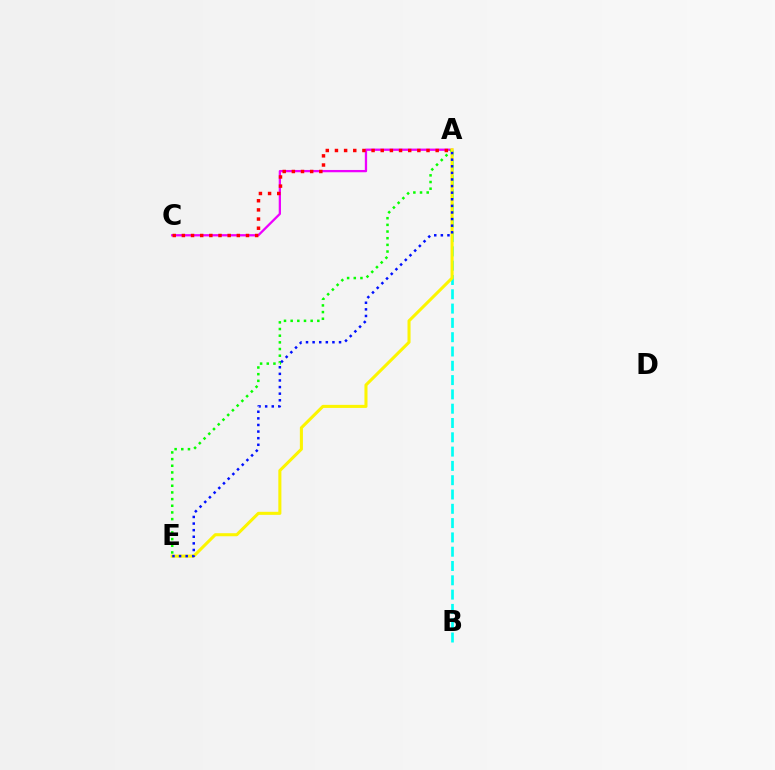{('A', 'B'): [{'color': '#00fff6', 'line_style': 'dashed', 'thickness': 1.94}], ('A', 'C'): [{'color': '#ee00ff', 'line_style': 'solid', 'thickness': 1.65}, {'color': '#ff0000', 'line_style': 'dotted', 'thickness': 2.49}], ('A', 'E'): [{'color': '#08ff00', 'line_style': 'dotted', 'thickness': 1.81}, {'color': '#fcf500', 'line_style': 'solid', 'thickness': 2.2}, {'color': '#0010ff', 'line_style': 'dotted', 'thickness': 1.79}]}